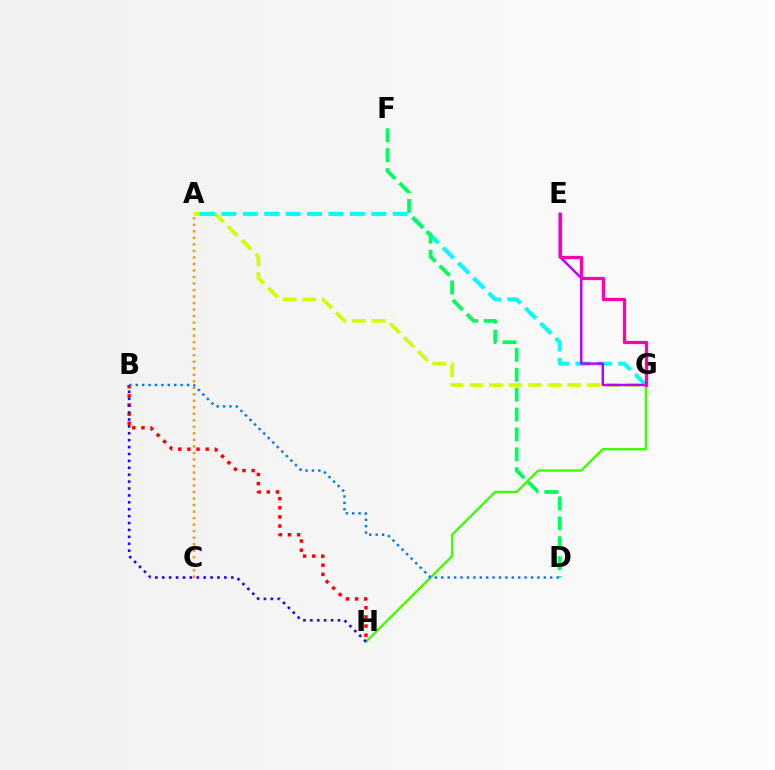{('A', 'G'): [{'color': '#d1ff00', 'line_style': 'dashed', 'thickness': 2.66}, {'color': '#00fff6', 'line_style': 'dashed', 'thickness': 2.91}], ('G', 'H'): [{'color': '#3dff00', 'line_style': 'solid', 'thickness': 1.7}], ('E', 'G'): [{'color': '#b900ff', 'line_style': 'solid', 'thickness': 1.76}, {'color': '#ff00ac', 'line_style': 'solid', 'thickness': 2.35}], ('D', 'F'): [{'color': '#00ff5c', 'line_style': 'dashed', 'thickness': 2.7}], ('B', 'H'): [{'color': '#ff0000', 'line_style': 'dotted', 'thickness': 2.48}, {'color': '#2500ff', 'line_style': 'dotted', 'thickness': 1.88}], ('B', 'D'): [{'color': '#0074ff', 'line_style': 'dotted', 'thickness': 1.74}], ('A', 'C'): [{'color': '#ff9400', 'line_style': 'dotted', 'thickness': 1.77}]}